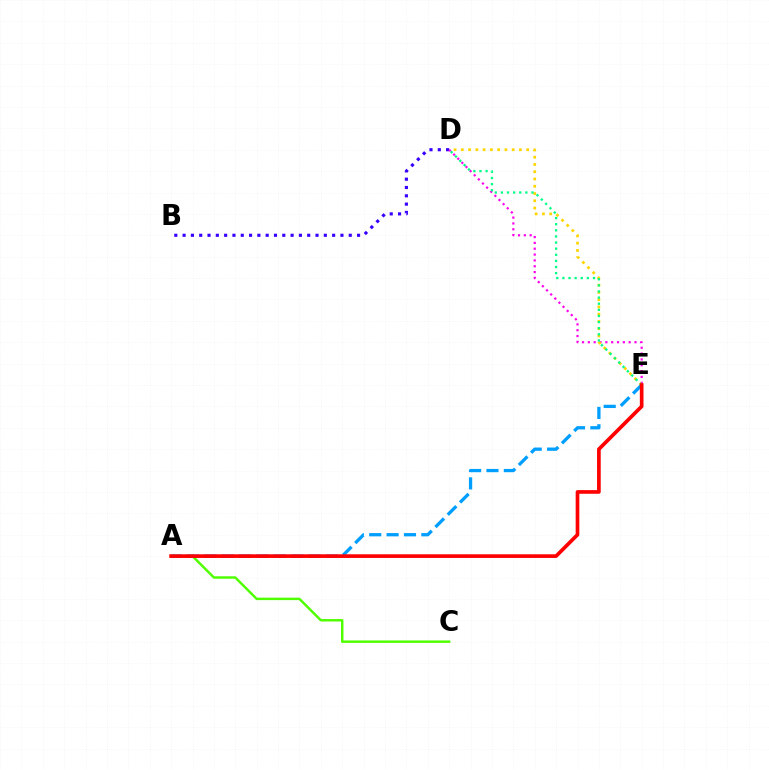{('A', 'C'): [{'color': '#4fff00', 'line_style': 'solid', 'thickness': 1.77}], ('B', 'D'): [{'color': '#3700ff', 'line_style': 'dotted', 'thickness': 2.26}], ('A', 'E'): [{'color': '#009eff', 'line_style': 'dashed', 'thickness': 2.36}, {'color': '#ff0000', 'line_style': 'solid', 'thickness': 2.64}], ('D', 'E'): [{'color': '#ff00ed', 'line_style': 'dotted', 'thickness': 1.59}, {'color': '#ffd500', 'line_style': 'dotted', 'thickness': 1.97}, {'color': '#00ff86', 'line_style': 'dotted', 'thickness': 1.66}]}